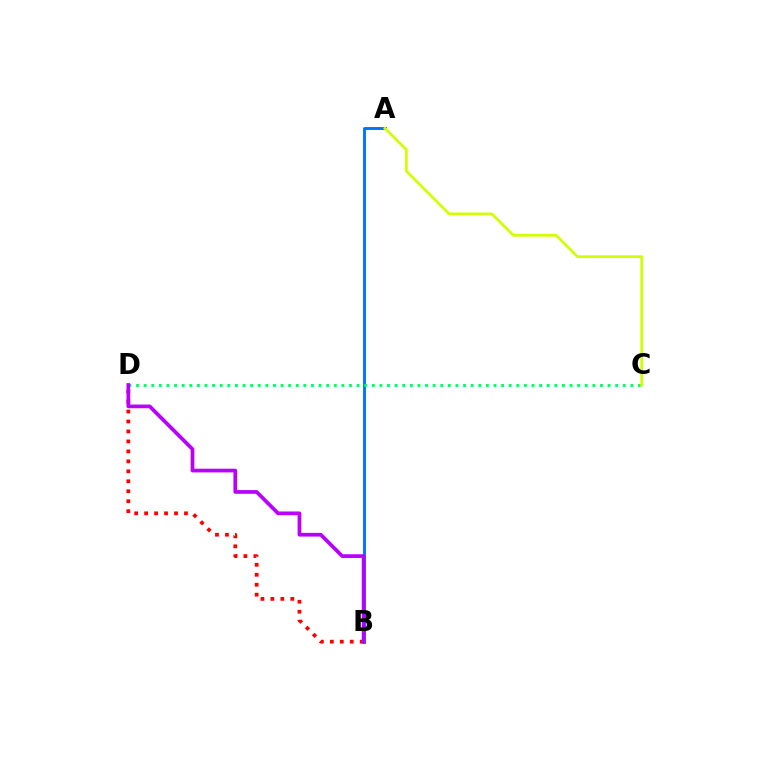{('A', 'B'): [{'color': '#0074ff', 'line_style': 'solid', 'thickness': 2.09}], ('B', 'D'): [{'color': '#ff0000', 'line_style': 'dotted', 'thickness': 2.71}, {'color': '#b900ff', 'line_style': 'solid', 'thickness': 2.67}], ('C', 'D'): [{'color': '#00ff5c', 'line_style': 'dotted', 'thickness': 2.07}], ('A', 'C'): [{'color': '#d1ff00', 'line_style': 'solid', 'thickness': 1.98}]}